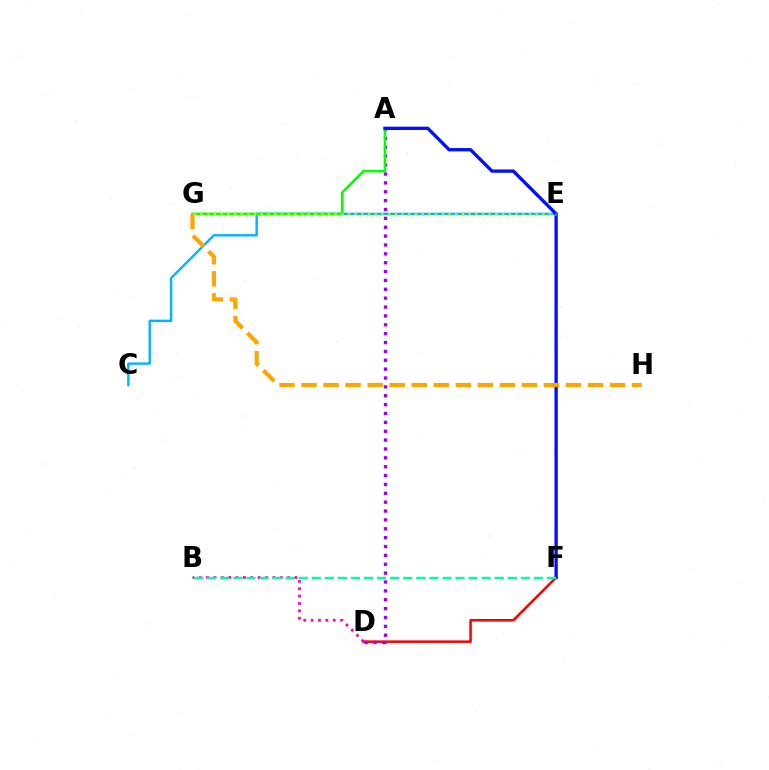{('D', 'F'): [{'color': '#ff0000', 'line_style': 'solid', 'thickness': 1.83}], ('A', 'D'): [{'color': '#9b00ff', 'line_style': 'dotted', 'thickness': 2.41}], ('B', 'D'): [{'color': '#ff00bd', 'line_style': 'dotted', 'thickness': 2.0}], ('C', 'E'): [{'color': '#00b5ff', 'line_style': 'solid', 'thickness': 1.74}], ('A', 'G'): [{'color': '#08ff00', 'line_style': 'solid', 'thickness': 1.86}], ('A', 'F'): [{'color': '#0010ff', 'line_style': 'solid', 'thickness': 2.4}], ('B', 'F'): [{'color': '#00ff9d', 'line_style': 'dashed', 'thickness': 1.77}], ('G', 'H'): [{'color': '#ffa500', 'line_style': 'dashed', 'thickness': 2.99}], ('E', 'G'): [{'color': '#b3ff00', 'line_style': 'dotted', 'thickness': 1.82}]}